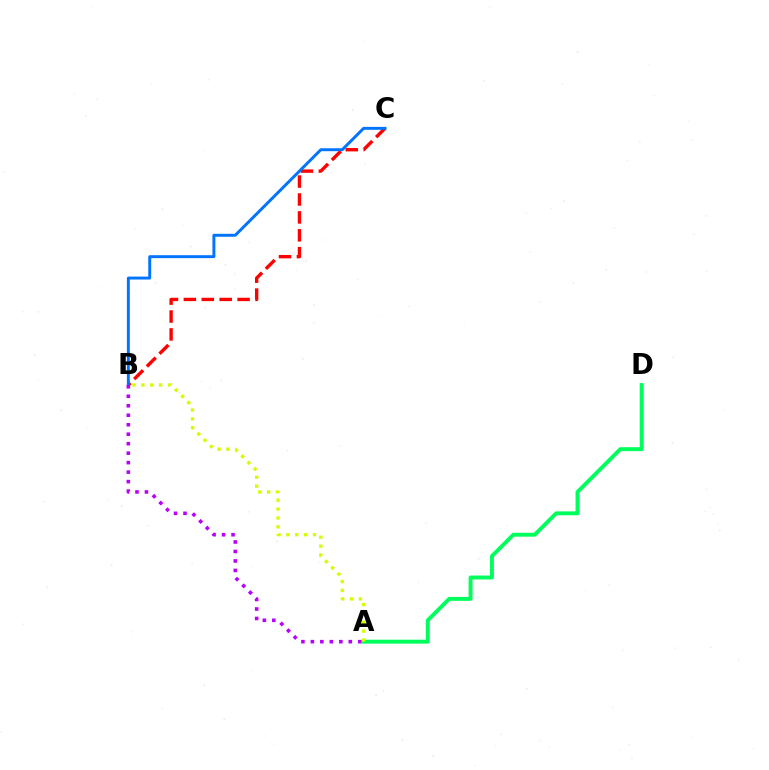{('A', 'D'): [{'color': '#00ff5c', 'line_style': 'solid', 'thickness': 2.82}], ('B', 'C'): [{'color': '#ff0000', 'line_style': 'dashed', 'thickness': 2.43}, {'color': '#0074ff', 'line_style': 'solid', 'thickness': 2.11}], ('A', 'B'): [{'color': '#d1ff00', 'line_style': 'dotted', 'thickness': 2.41}, {'color': '#b900ff', 'line_style': 'dotted', 'thickness': 2.58}]}